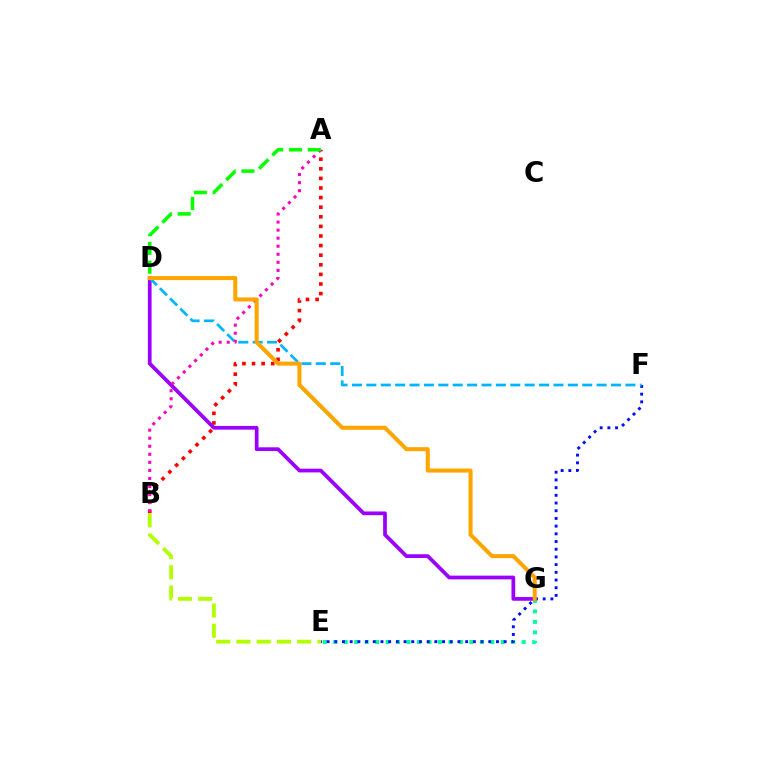{('E', 'G'): [{'color': '#00ff9d', 'line_style': 'dotted', 'thickness': 2.84}], ('A', 'B'): [{'color': '#ff0000', 'line_style': 'dotted', 'thickness': 2.61}, {'color': '#ff00bd', 'line_style': 'dotted', 'thickness': 2.19}], ('E', 'F'): [{'color': '#0010ff', 'line_style': 'dotted', 'thickness': 2.09}], ('D', 'G'): [{'color': '#9b00ff', 'line_style': 'solid', 'thickness': 2.68}, {'color': '#ffa500', 'line_style': 'solid', 'thickness': 2.91}], ('B', 'E'): [{'color': '#b3ff00', 'line_style': 'dashed', 'thickness': 2.75}], ('D', 'F'): [{'color': '#00b5ff', 'line_style': 'dashed', 'thickness': 1.96}], ('A', 'D'): [{'color': '#08ff00', 'line_style': 'dashed', 'thickness': 2.55}]}